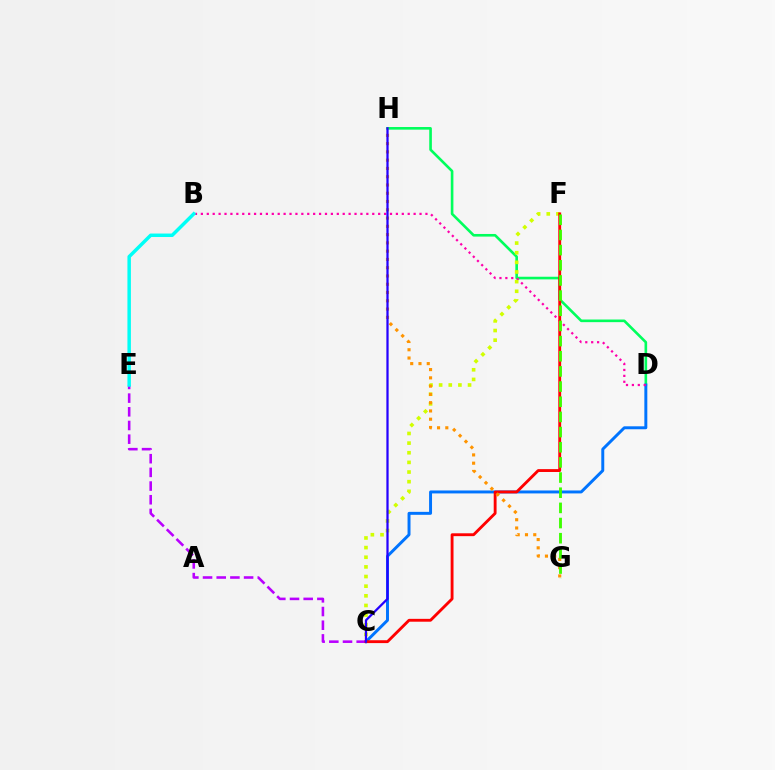{('D', 'H'): [{'color': '#00ff5c', 'line_style': 'solid', 'thickness': 1.89}], ('C', 'D'): [{'color': '#0074ff', 'line_style': 'solid', 'thickness': 2.13}], ('C', 'E'): [{'color': '#b900ff', 'line_style': 'dashed', 'thickness': 1.86}], ('B', 'D'): [{'color': '#ff00ac', 'line_style': 'dotted', 'thickness': 1.61}], ('C', 'F'): [{'color': '#d1ff00', 'line_style': 'dotted', 'thickness': 2.62}, {'color': '#ff0000', 'line_style': 'solid', 'thickness': 2.06}], ('G', 'H'): [{'color': '#ff9400', 'line_style': 'dotted', 'thickness': 2.25}], ('C', 'H'): [{'color': '#2500ff', 'line_style': 'solid', 'thickness': 1.62}], ('B', 'E'): [{'color': '#00fff6', 'line_style': 'solid', 'thickness': 2.5}], ('F', 'G'): [{'color': '#3dff00', 'line_style': 'dashed', 'thickness': 2.06}]}